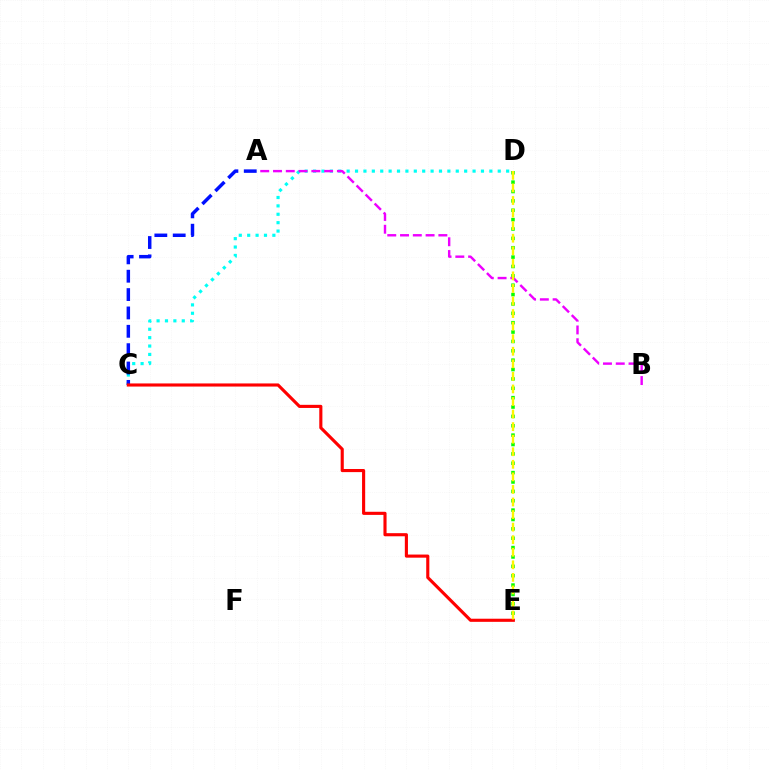{('C', 'D'): [{'color': '#00fff6', 'line_style': 'dotted', 'thickness': 2.28}], ('D', 'E'): [{'color': '#08ff00', 'line_style': 'dotted', 'thickness': 2.55}, {'color': '#fcf500', 'line_style': 'dashed', 'thickness': 1.71}], ('A', 'C'): [{'color': '#0010ff', 'line_style': 'dashed', 'thickness': 2.49}], ('C', 'E'): [{'color': '#ff0000', 'line_style': 'solid', 'thickness': 2.25}], ('A', 'B'): [{'color': '#ee00ff', 'line_style': 'dashed', 'thickness': 1.74}]}